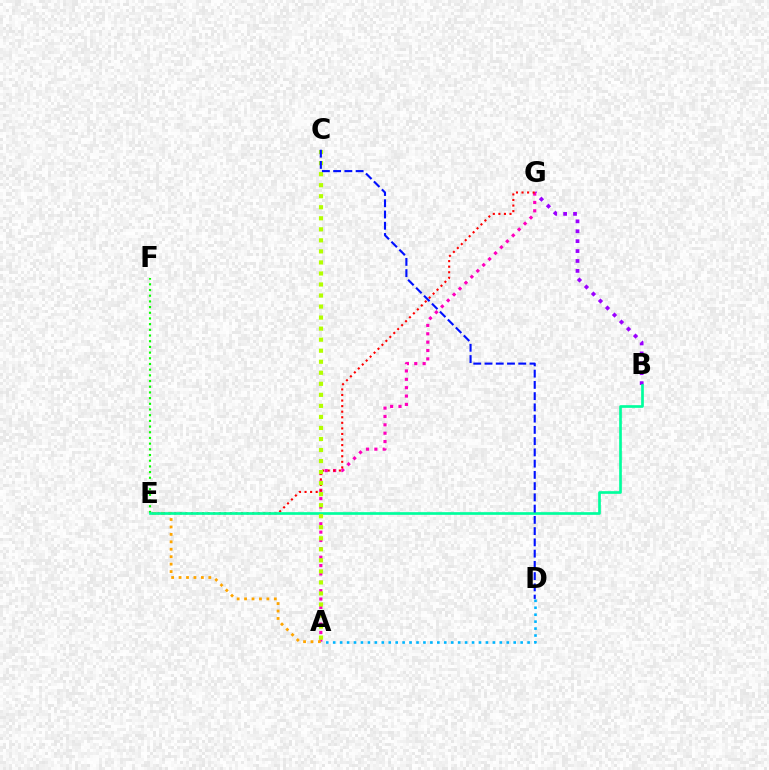{('E', 'F'): [{'color': '#08ff00', 'line_style': 'dotted', 'thickness': 1.55}], ('B', 'G'): [{'color': '#9b00ff', 'line_style': 'dotted', 'thickness': 2.69}], ('A', 'G'): [{'color': '#ff00bd', 'line_style': 'dotted', 'thickness': 2.27}], ('E', 'G'): [{'color': '#ff0000', 'line_style': 'dotted', 'thickness': 1.51}], ('A', 'E'): [{'color': '#ffa500', 'line_style': 'dotted', 'thickness': 2.02}], ('A', 'D'): [{'color': '#00b5ff', 'line_style': 'dotted', 'thickness': 1.89}], ('B', 'E'): [{'color': '#00ff9d', 'line_style': 'solid', 'thickness': 1.93}], ('A', 'C'): [{'color': '#b3ff00', 'line_style': 'dotted', 'thickness': 3.0}], ('C', 'D'): [{'color': '#0010ff', 'line_style': 'dashed', 'thickness': 1.53}]}